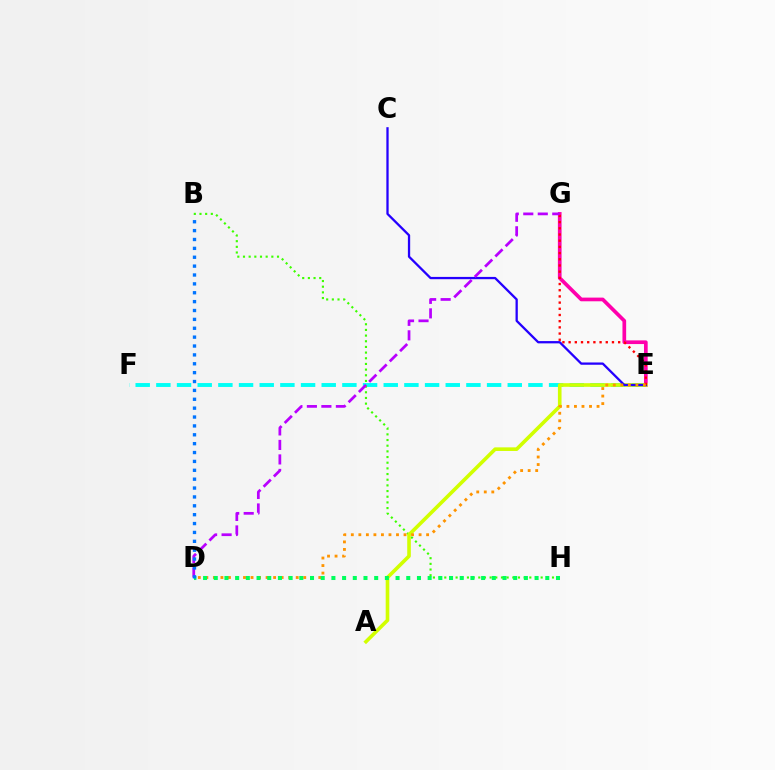{('E', 'F'): [{'color': '#00fff6', 'line_style': 'dashed', 'thickness': 2.81}], ('E', 'G'): [{'color': '#ff00ac', 'line_style': 'solid', 'thickness': 2.65}, {'color': '#ff0000', 'line_style': 'dotted', 'thickness': 1.68}], ('B', 'H'): [{'color': '#3dff00', 'line_style': 'dotted', 'thickness': 1.54}], ('A', 'E'): [{'color': '#d1ff00', 'line_style': 'solid', 'thickness': 2.6}], ('C', 'E'): [{'color': '#2500ff', 'line_style': 'solid', 'thickness': 1.65}], ('D', 'G'): [{'color': '#b900ff', 'line_style': 'dashed', 'thickness': 1.97}], ('D', 'E'): [{'color': '#ff9400', 'line_style': 'dotted', 'thickness': 2.05}], ('D', 'H'): [{'color': '#00ff5c', 'line_style': 'dotted', 'thickness': 2.91}], ('B', 'D'): [{'color': '#0074ff', 'line_style': 'dotted', 'thickness': 2.41}]}